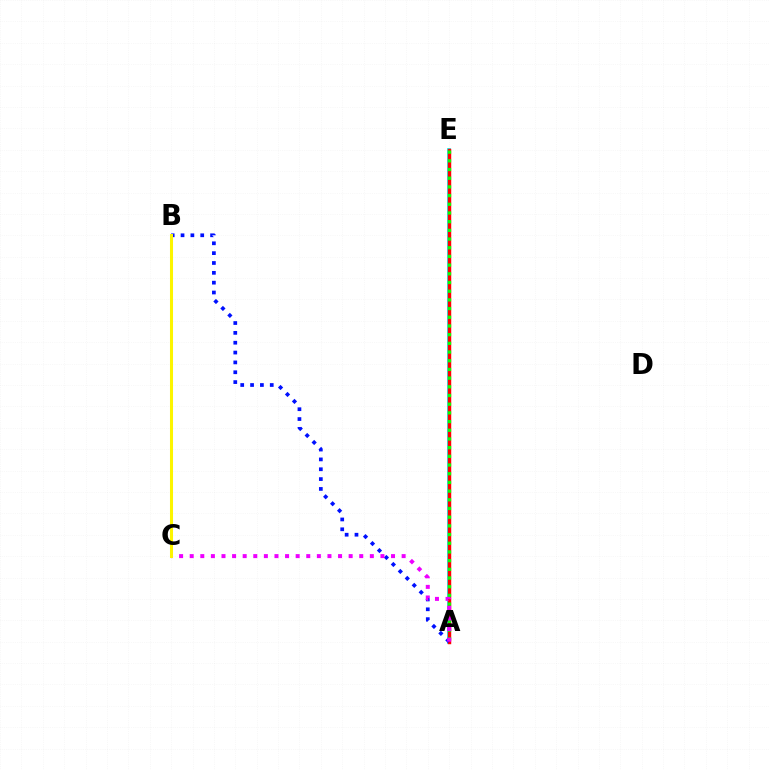{('A', 'E'): [{'color': '#00fff6', 'line_style': 'solid', 'thickness': 2.71}, {'color': '#ff0000', 'line_style': 'solid', 'thickness': 2.48}, {'color': '#08ff00', 'line_style': 'dotted', 'thickness': 2.36}], ('A', 'B'): [{'color': '#0010ff', 'line_style': 'dotted', 'thickness': 2.67}], ('A', 'C'): [{'color': '#ee00ff', 'line_style': 'dotted', 'thickness': 2.88}], ('B', 'C'): [{'color': '#fcf500', 'line_style': 'solid', 'thickness': 2.19}]}